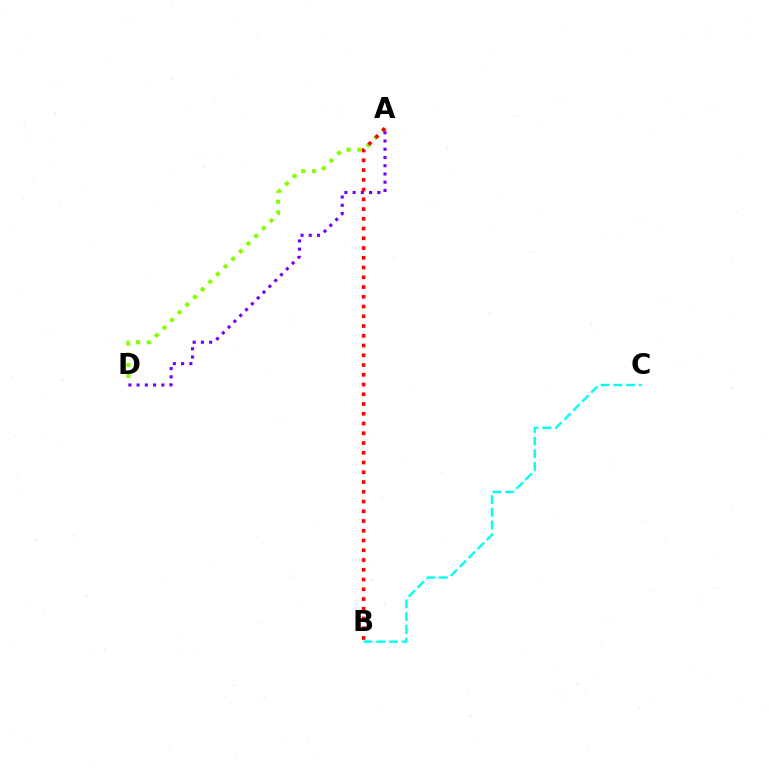{('A', 'D'): [{'color': '#84ff00', 'line_style': 'dotted', 'thickness': 2.94}, {'color': '#7200ff', 'line_style': 'dotted', 'thickness': 2.24}], ('A', 'B'): [{'color': '#ff0000', 'line_style': 'dotted', 'thickness': 2.65}], ('B', 'C'): [{'color': '#00fff6', 'line_style': 'dashed', 'thickness': 1.72}]}